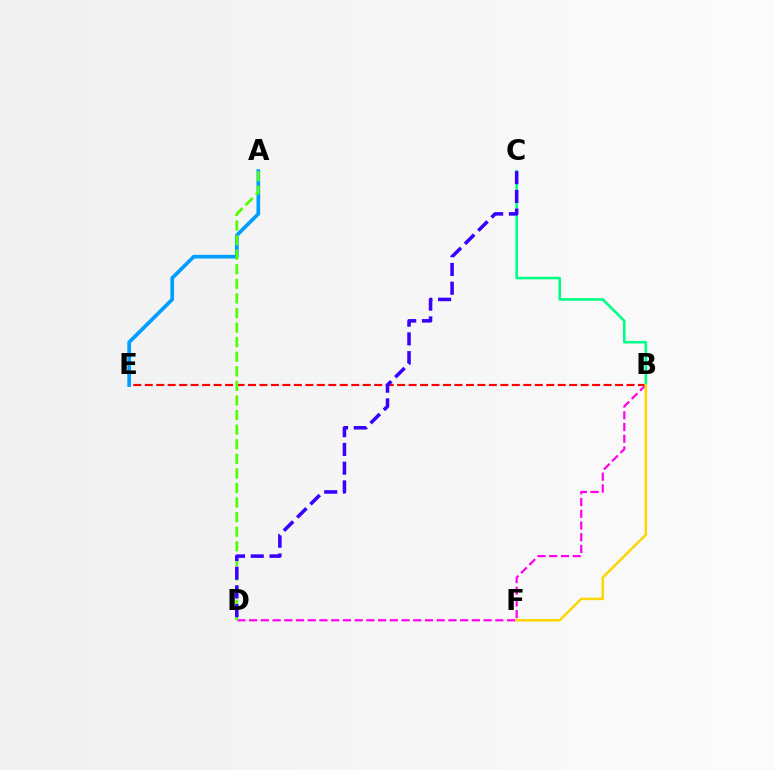{('B', 'E'): [{'color': '#ff0000', 'line_style': 'dashed', 'thickness': 1.56}], ('B', 'D'): [{'color': '#ff00ed', 'line_style': 'dashed', 'thickness': 1.59}], ('B', 'C'): [{'color': '#00ff86', 'line_style': 'solid', 'thickness': 1.86}], ('A', 'E'): [{'color': '#009eff', 'line_style': 'solid', 'thickness': 2.66}], ('A', 'D'): [{'color': '#4fff00', 'line_style': 'dashed', 'thickness': 1.98}], ('B', 'F'): [{'color': '#ffd500', 'line_style': 'solid', 'thickness': 1.78}], ('C', 'D'): [{'color': '#3700ff', 'line_style': 'dashed', 'thickness': 2.55}]}